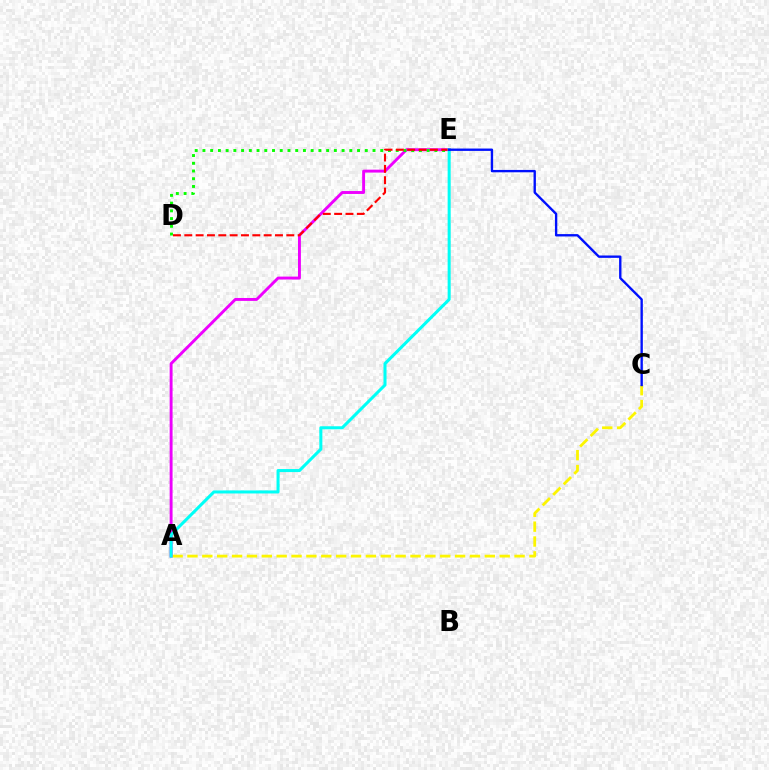{('A', 'C'): [{'color': '#fcf500', 'line_style': 'dashed', 'thickness': 2.02}], ('A', 'E'): [{'color': '#ee00ff', 'line_style': 'solid', 'thickness': 2.1}, {'color': '#00fff6', 'line_style': 'solid', 'thickness': 2.19}], ('D', 'E'): [{'color': '#08ff00', 'line_style': 'dotted', 'thickness': 2.1}, {'color': '#ff0000', 'line_style': 'dashed', 'thickness': 1.54}], ('C', 'E'): [{'color': '#0010ff', 'line_style': 'solid', 'thickness': 1.7}]}